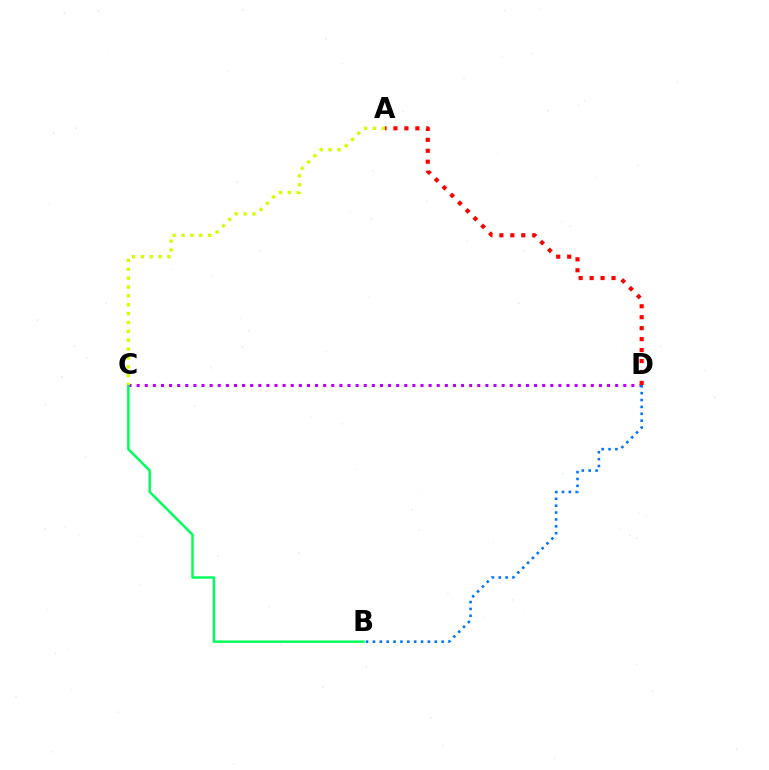{('C', 'D'): [{'color': '#b900ff', 'line_style': 'dotted', 'thickness': 2.2}], ('B', 'C'): [{'color': '#00ff5c', 'line_style': 'solid', 'thickness': 1.78}], ('A', 'D'): [{'color': '#ff0000', 'line_style': 'dotted', 'thickness': 2.98}], ('B', 'D'): [{'color': '#0074ff', 'line_style': 'dotted', 'thickness': 1.87}], ('A', 'C'): [{'color': '#d1ff00', 'line_style': 'dotted', 'thickness': 2.41}]}